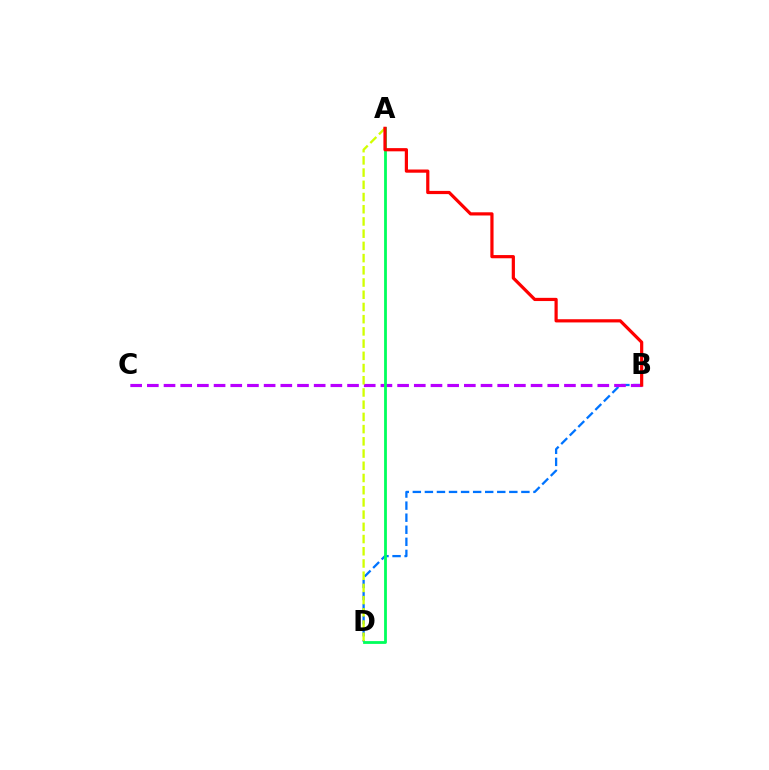{('B', 'D'): [{'color': '#0074ff', 'line_style': 'dashed', 'thickness': 1.64}], ('B', 'C'): [{'color': '#b900ff', 'line_style': 'dashed', 'thickness': 2.27}], ('A', 'D'): [{'color': '#d1ff00', 'line_style': 'dashed', 'thickness': 1.66}, {'color': '#00ff5c', 'line_style': 'solid', 'thickness': 2.01}], ('A', 'B'): [{'color': '#ff0000', 'line_style': 'solid', 'thickness': 2.31}]}